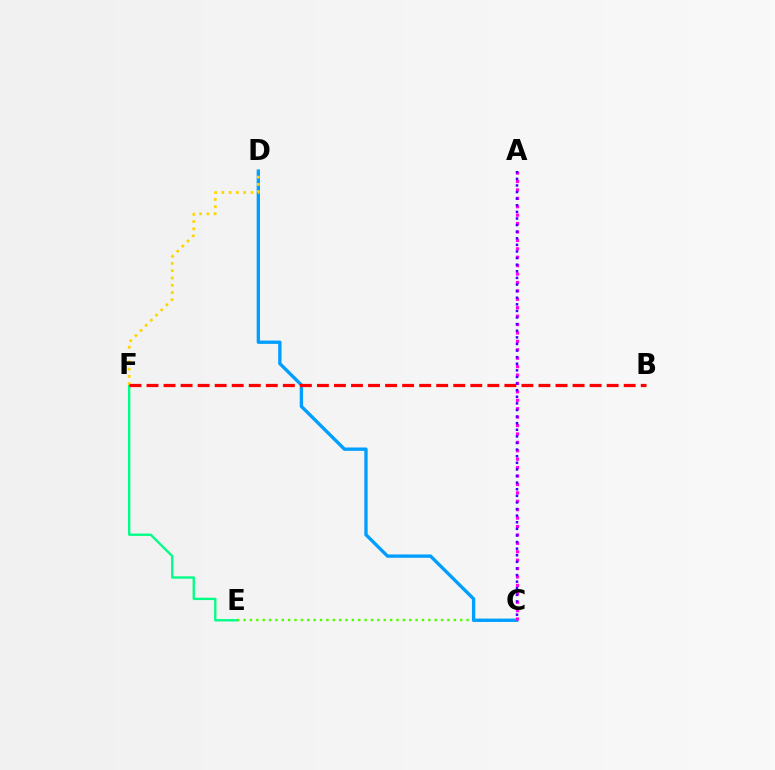{('C', 'E'): [{'color': '#4fff00', 'line_style': 'dotted', 'thickness': 1.73}], ('E', 'F'): [{'color': '#00ff86', 'line_style': 'solid', 'thickness': 1.69}], ('C', 'D'): [{'color': '#009eff', 'line_style': 'solid', 'thickness': 2.4}], ('D', 'F'): [{'color': '#ffd500', 'line_style': 'dotted', 'thickness': 1.97}], ('B', 'F'): [{'color': '#ff0000', 'line_style': 'dashed', 'thickness': 2.32}], ('A', 'C'): [{'color': '#ff00ed', 'line_style': 'dotted', 'thickness': 2.29}, {'color': '#3700ff', 'line_style': 'dotted', 'thickness': 1.79}]}